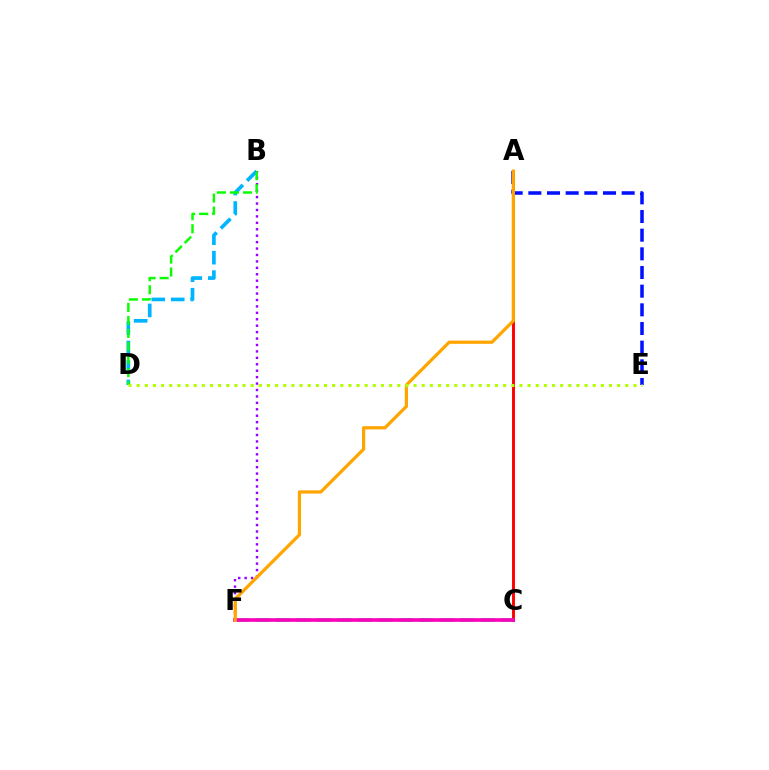{('A', 'E'): [{'color': '#0010ff', 'line_style': 'dashed', 'thickness': 2.54}], ('B', 'D'): [{'color': '#00b5ff', 'line_style': 'dashed', 'thickness': 2.65}, {'color': '#08ff00', 'line_style': 'dashed', 'thickness': 1.77}], ('B', 'F'): [{'color': '#9b00ff', 'line_style': 'dotted', 'thickness': 1.75}], ('A', 'C'): [{'color': '#ff0000', 'line_style': 'solid', 'thickness': 2.11}], ('C', 'F'): [{'color': '#00ff9d', 'line_style': 'dashed', 'thickness': 2.78}, {'color': '#ff00bd', 'line_style': 'solid', 'thickness': 2.63}], ('A', 'F'): [{'color': '#ffa500', 'line_style': 'solid', 'thickness': 2.32}], ('D', 'E'): [{'color': '#b3ff00', 'line_style': 'dotted', 'thickness': 2.21}]}